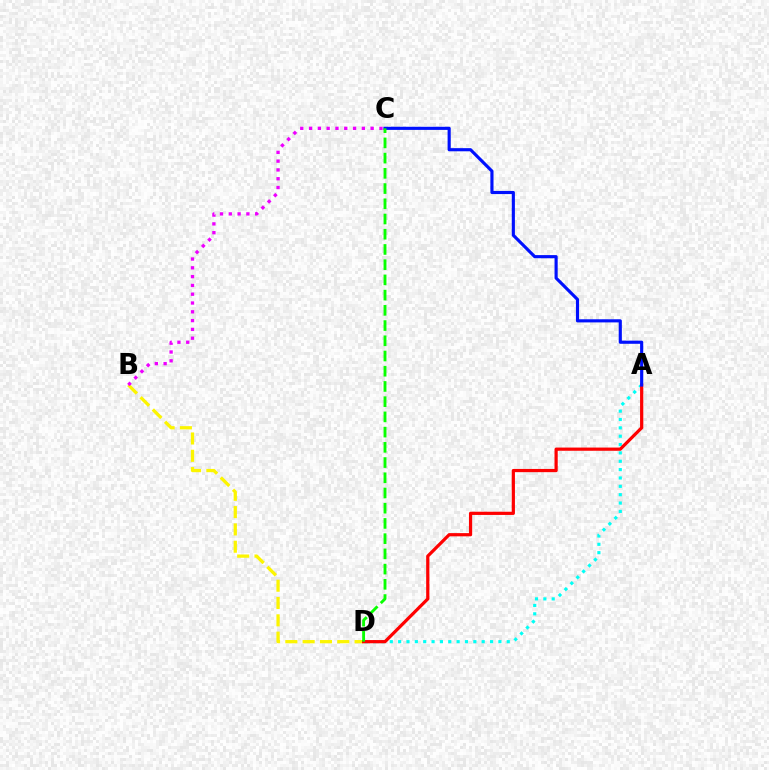{('A', 'D'): [{'color': '#00fff6', 'line_style': 'dotted', 'thickness': 2.27}, {'color': '#ff0000', 'line_style': 'solid', 'thickness': 2.31}], ('B', 'D'): [{'color': '#fcf500', 'line_style': 'dashed', 'thickness': 2.35}], ('B', 'C'): [{'color': '#ee00ff', 'line_style': 'dotted', 'thickness': 2.39}], ('A', 'C'): [{'color': '#0010ff', 'line_style': 'solid', 'thickness': 2.26}], ('C', 'D'): [{'color': '#08ff00', 'line_style': 'dashed', 'thickness': 2.07}]}